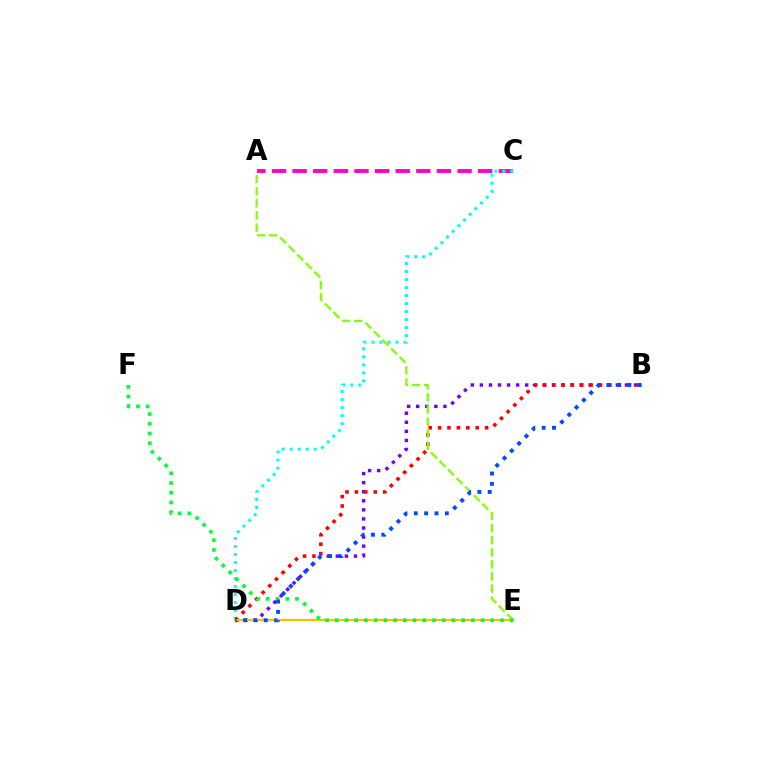{('A', 'C'): [{'color': '#ff00cf', 'line_style': 'dashed', 'thickness': 2.8}], ('B', 'D'): [{'color': '#7200ff', 'line_style': 'dotted', 'thickness': 2.46}, {'color': '#ff0000', 'line_style': 'dotted', 'thickness': 2.56}, {'color': '#004bff', 'line_style': 'dotted', 'thickness': 2.81}], ('C', 'D'): [{'color': '#00fff6', 'line_style': 'dotted', 'thickness': 2.18}], ('D', 'E'): [{'color': '#ffbd00', 'line_style': 'solid', 'thickness': 1.64}], ('A', 'E'): [{'color': '#84ff00', 'line_style': 'dashed', 'thickness': 1.64}], ('E', 'F'): [{'color': '#00ff39', 'line_style': 'dotted', 'thickness': 2.64}]}